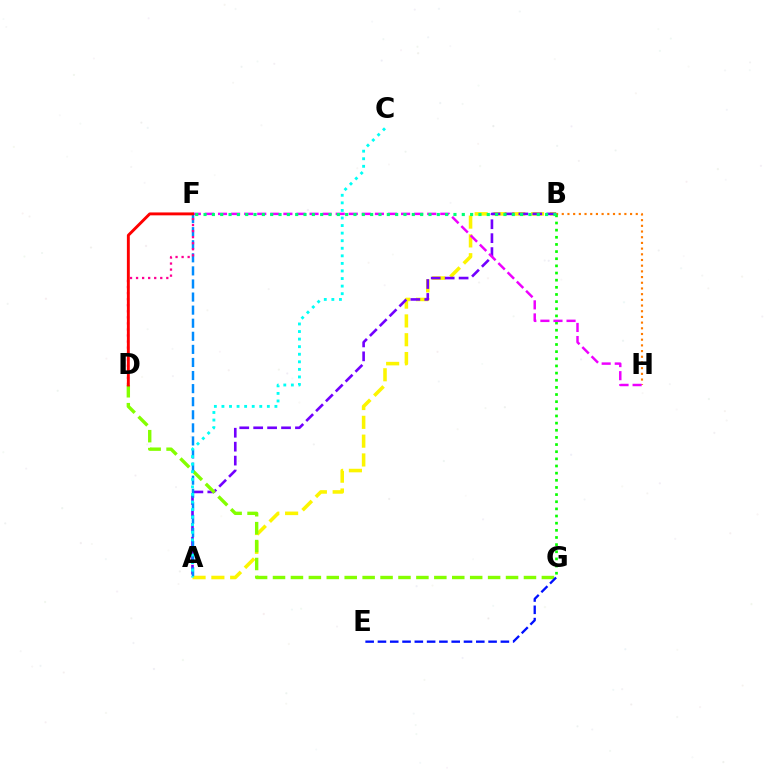{('B', 'H'): [{'color': '#ff7c00', 'line_style': 'dotted', 'thickness': 1.55}], ('A', 'B'): [{'color': '#fcf500', 'line_style': 'dashed', 'thickness': 2.56}, {'color': '#7200ff', 'line_style': 'dashed', 'thickness': 1.89}], ('B', 'G'): [{'color': '#08ff00', 'line_style': 'dotted', 'thickness': 1.94}], ('F', 'H'): [{'color': '#ee00ff', 'line_style': 'dashed', 'thickness': 1.78}], ('D', 'G'): [{'color': '#84ff00', 'line_style': 'dashed', 'thickness': 2.44}], ('A', 'F'): [{'color': '#008cff', 'line_style': 'dashed', 'thickness': 1.78}], ('A', 'C'): [{'color': '#00fff6', 'line_style': 'dotted', 'thickness': 2.06}], ('D', 'F'): [{'color': '#ff0094', 'line_style': 'dotted', 'thickness': 1.64}, {'color': '#ff0000', 'line_style': 'solid', 'thickness': 2.09}], ('B', 'F'): [{'color': '#00ff74', 'line_style': 'dotted', 'thickness': 2.26}], ('E', 'G'): [{'color': '#0010ff', 'line_style': 'dashed', 'thickness': 1.67}]}